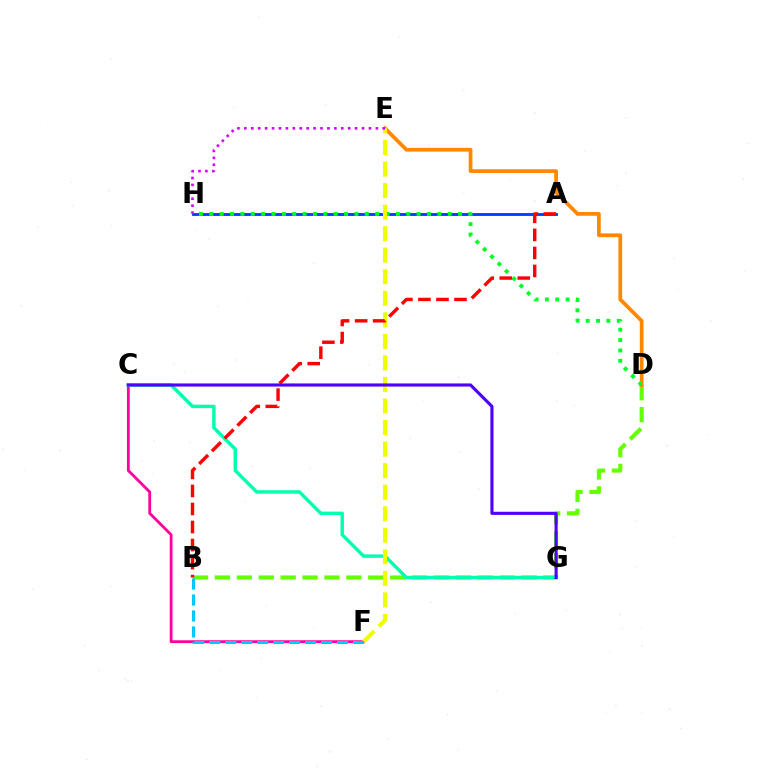{('B', 'D'): [{'color': '#66ff00', 'line_style': 'dashed', 'thickness': 2.98}], ('D', 'E'): [{'color': '#ff8800', 'line_style': 'solid', 'thickness': 2.69}], ('C', 'F'): [{'color': '#ff00a0', 'line_style': 'solid', 'thickness': 2.02}], ('A', 'H'): [{'color': '#003fff', 'line_style': 'solid', 'thickness': 2.06}], ('C', 'G'): [{'color': '#00ffaf', 'line_style': 'solid', 'thickness': 2.46}, {'color': '#4f00ff', 'line_style': 'solid', 'thickness': 2.24}], ('D', 'H'): [{'color': '#00ff27', 'line_style': 'dotted', 'thickness': 2.82}], ('E', 'F'): [{'color': '#eeff00', 'line_style': 'dashed', 'thickness': 2.93}], ('A', 'B'): [{'color': '#ff0000', 'line_style': 'dashed', 'thickness': 2.45}], ('B', 'F'): [{'color': '#00c7ff', 'line_style': 'dashed', 'thickness': 2.17}], ('E', 'H'): [{'color': '#d600ff', 'line_style': 'dotted', 'thickness': 1.88}]}